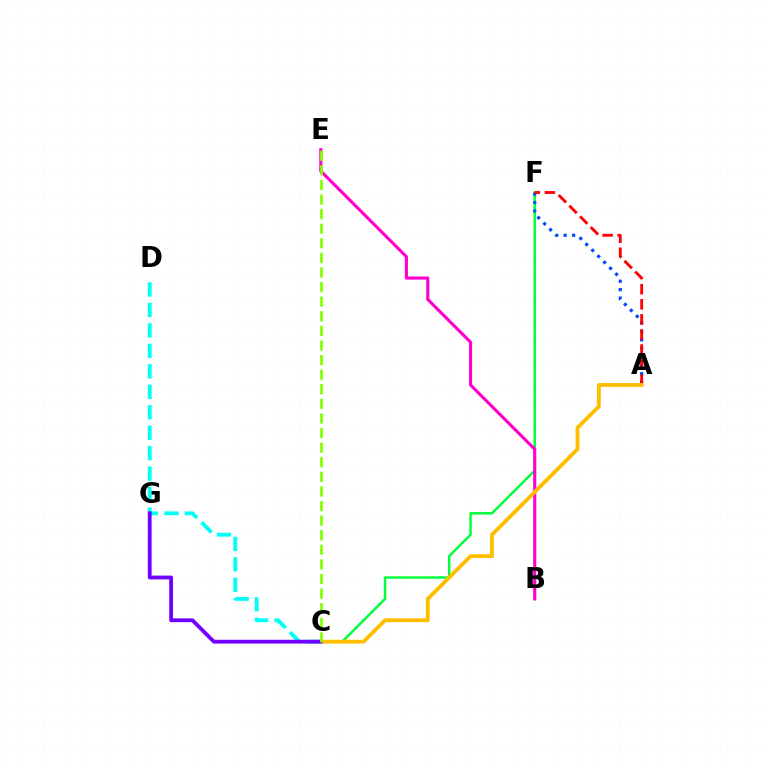{('C', 'F'): [{'color': '#00ff39', 'line_style': 'solid', 'thickness': 1.78}], ('C', 'D'): [{'color': '#00fff6', 'line_style': 'dashed', 'thickness': 2.78}], ('A', 'F'): [{'color': '#004bff', 'line_style': 'dotted', 'thickness': 2.29}, {'color': '#ff0000', 'line_style': 'dashed', 'thickness': 2.05}], ('B', 'E'): [{'color': '#ff00cf', 'line_style': 'solid', 'thickness': 2.25}], ('A', 'C'): [{'color': '#ffbd00', 'line_style': 'solid', 'thickness': 2.75}], ('C', 'G'): [{'color': '#7200ff', 'line_style': 'solid', 'thickness': 2.74}], ('C', 'E'): [{'color': '#84ff00', 'line_style': 'dashed', 'thickness': 1.98}]}